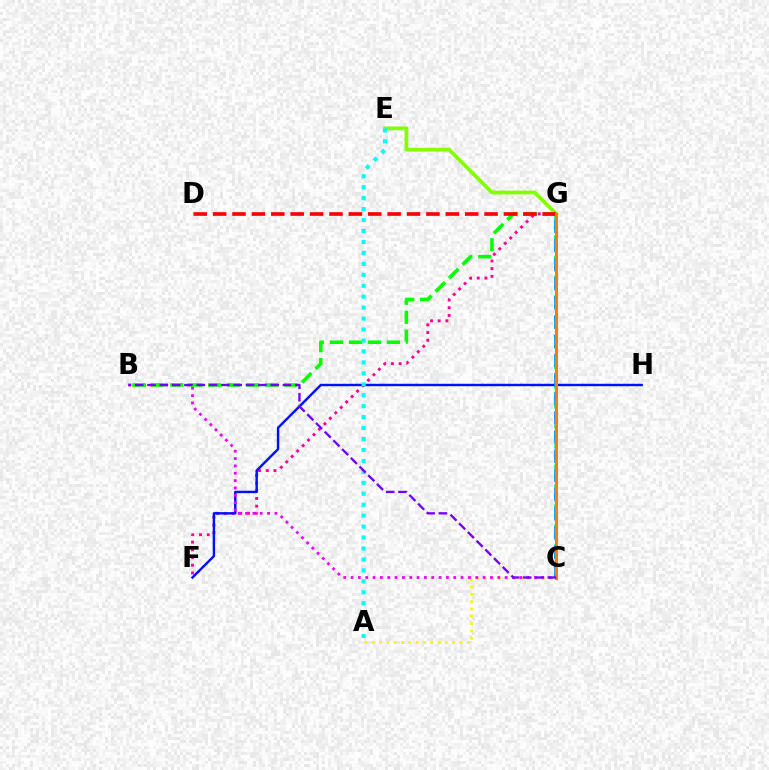{('F', 'G'): [{'color': '#ff0094', 'line_style': 'dotted', 'thickness': 2.09}], ('C', 'G'): [{'color': '#00ff74', 'line_style': 'dotted', 'thickness': 2.71}, {'color': '#008cff', 'line_style': 'dashed', 'thickness': 2.6}, {'color': '#ff7c00', 'line_style': 'solid', 'thickness': 2.16}], ('A', 'C'): [{'color': '#fcf500', 'line_style': 'dotted', 'thickness': 1.99}], ('F', 'H'): [{'color': '#0010ff', 'line_style': 'solid', 'thickness': 1.74}], ('B', 'C'): [{'color': '#ee00ff', 'line_style': 'dotted', 'thickness': 1.99}, {'color': '#7200ff', 'line_style': 'dashed', 'thickness': 1.67}], ('B', 'G'): [{'color': '#08ff00', 'line_style': 'dashed', 'thickness': 2.58}], ('E', 'G'): [{'color': '#84ff00', 'line_style': 'solid', 'thickness': 2.73}], ('A', 'E'): [{'color': '#00fff6', 'line_style': 'dotted', 'thickness': 2.97}], ('D', 'G'): [{'color': '#ff0000', 'line_style': 'dashed', 'thickness': 2.63}]}